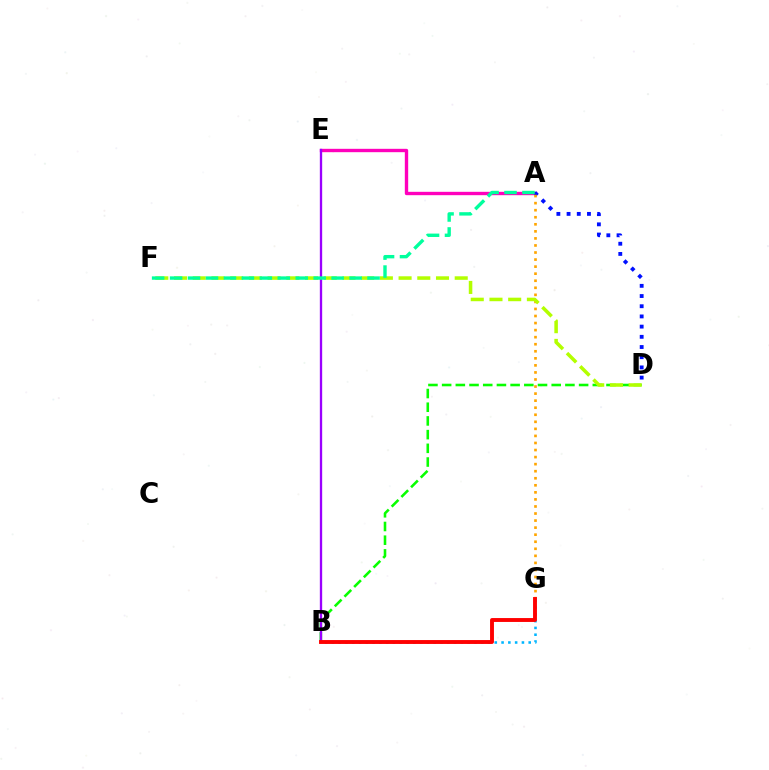{('B', 'D'): [{'color': '#08ff00', 'line_style': 'dashed', 'thickness': 1.86}], ('A', 'E'): [{'color': '#ff00bd', 'line_style': 'solid', 'thickness': 2.42}], ('A', 'D'): [{'color': '#0010ff', 'line_style': 'dotted', 'thickness': 2.77}], ('B', 'E'): [{'color': '#9b00ff', 'line_style': 'solid', 'thickness': 1.68}], ('A', 'G'): [{'color': '#ffa500', 'line_style': 'dotted', 'thickness': 1.92}], ('B', 'G'): [{'color': '#00b5ff', 'line_style': 'dotted', 'thickness': 1.84}, {'color': '#ff0000', 'line_style': 'solid', 'thickness': 2.8}], ('D', 'F'): [{'color': '#b3ff00', 'line_style': 'dashed', 'thickness': 2.54}], ('A', 'F'): [{'color': '#00ff9d', 'line_style': 'dashed', 'thickness': 2.44}]}